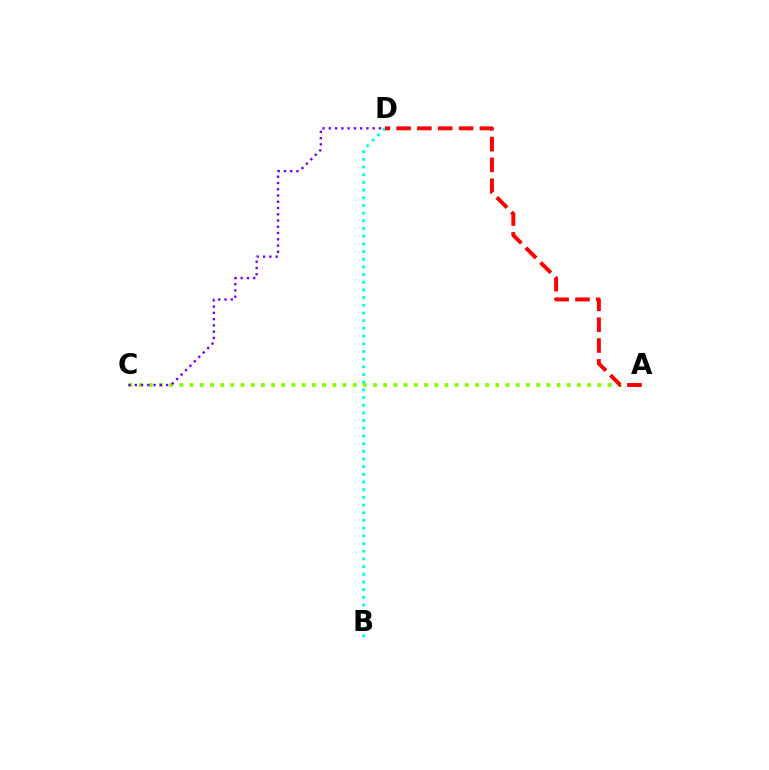{('B', 'D'): [{'color': '#00fff6', 'line_style': 'dotted', 'thickness': 2.09}], ('A', 'C'): [{'color': '#84ff00', 'line_style': 'dotted', 'thickness': 2.77}], ('C', 'D'): [{'color': '#7200ff', 'line_style': 'dotted', 'thickness': 1.7}], ('A', 'D'): [{'color': '#ff0000', 'line_style': 'dashed', 'thickness': 2.83}]}